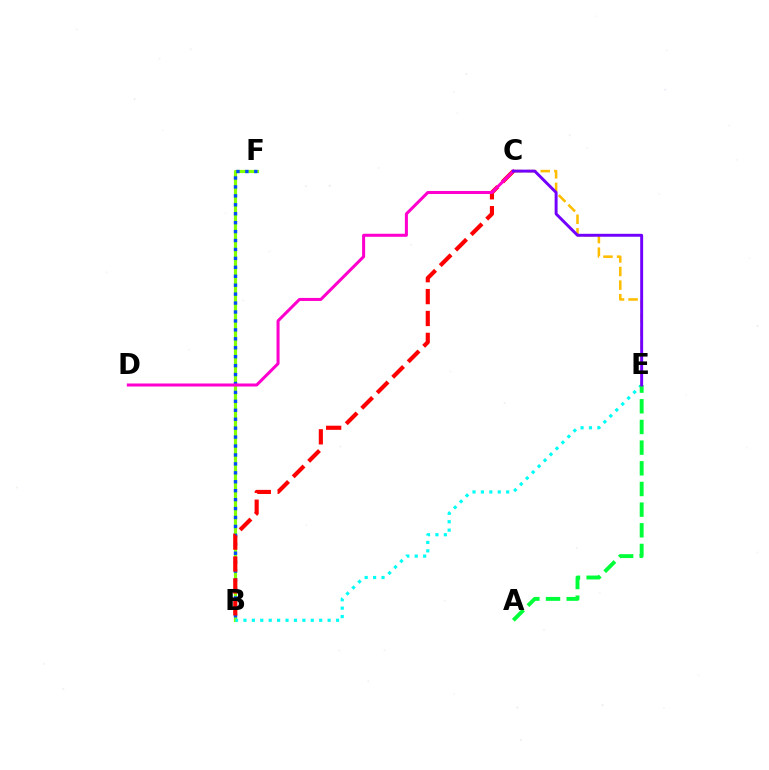{('B', 'F'): [{'color': '#84ff00', 'line_style': 'solid', 'thickness': 2.28}, {'color': '#004bff', 'line_style': 'dotted', 'thickness': 2.43}], ('C', 'E'): [{'color': '#ffbd00', 'line_style': 'dashed', 'thickness': 1.84}, {'color': '#7200ff', 'line_style': 'solid', 'thickness': 2.11}], ('B', 'C'): [{'color': '#ff0000', 'line_style': 'dashed', 'thickness': 2.97}], ('C', 'D'): [{'color': '#ff00cf', 'line_style': 'solid', 'thickness': 2.18}], ('B', 'E'): [{'color': '#00fff6', 'line_style': 'dotted', 'thickness': 2.29}], ('A', 'E'): [{'color': '#00ff39', 'line_style': 'dashed', 'thickness': 2.81}]}